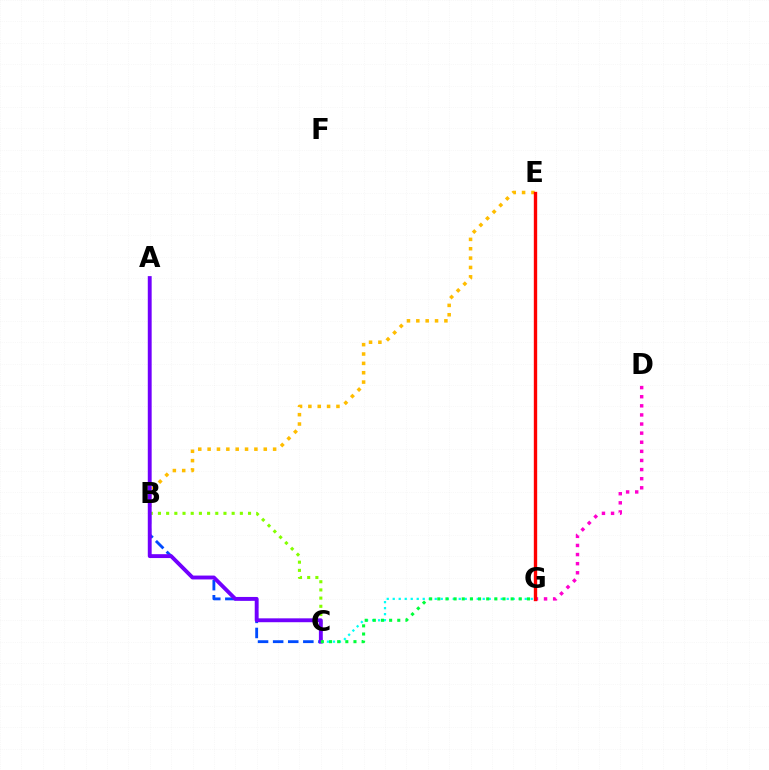{('D', 'G'): [{'color': '#ff00cf', 'line_style': 'dotted', 'thickness': 2.47}], ('C', 'G'): [{'color': '#00fff6', 'line_style': 'dotted', 'thickness': 1.63}, {'color': '#00ff39', 'line_style': 'dotted', 'thickness': 2.21}], ('B', 'E'): [{'color': '#ffbd00', 'line_style': 'dotted', 'thickness': 2.54}], ('B', 'C'): [{'color': '#004bff', 'line_style': 'dashed', 'thickness': 2.05}, {'color': '#84ff00', 'line_style': 'dotted', 'thickness': 2.22}], ('A', 'C'): [{'color': '#7200ff', 'line_style': 'solid', 'thickness': 2.79}], ('E', 'G'): [{'color': '#ff0000', 'line_style': 'solid', 'thickness': 2.42}]}